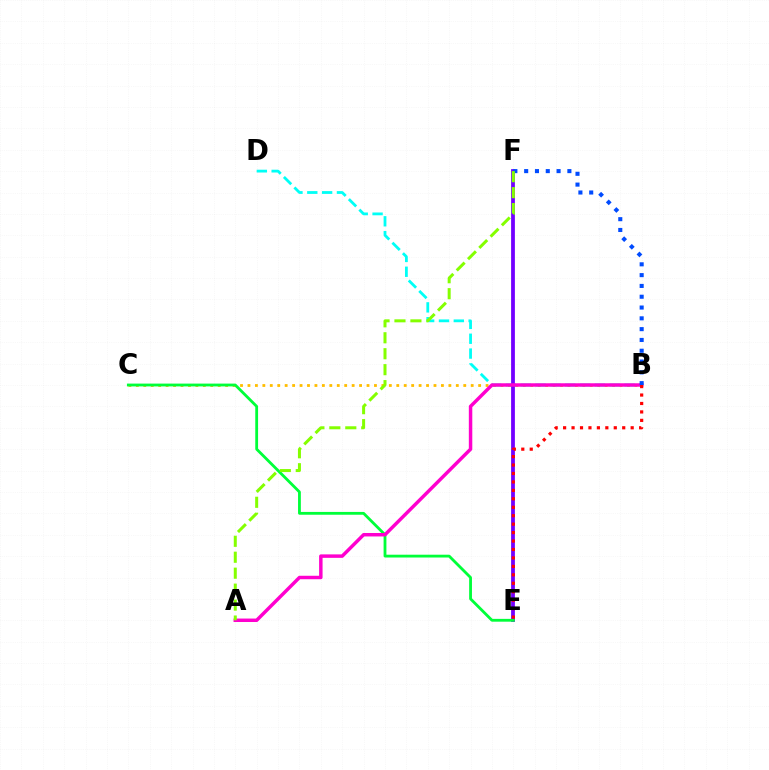{('B', 'C'): [{'color': '#ffbd00', 'line_style': 'dotted', 'thickness': 2.02}], ('B', 'D'): [{'color': '#00fff6', 'line_style': 'dashed', 'thickness': 2.01}], ('E', 'F'): [{'color': '#7200ff', 'line_style': 'solid', 'thickness': 2.72}], ('C', 'E'): [{'color': '#00ff39', 'line_style': 'solid', 'thickness': 2.02}], ('A', 'B'): [{'color': '#ff00cf', 'line_style': 'solid', 'thickness': 2.49}], ('B', 'F'): [{'color': '#004bff', 'line_style': 'dotted', 'thickness': 2.94}], ('B', 'E'): [{'color': '#ff0000', 'line_style': 'dotted', 'thickness': 2.29}], ('A', 'F'): [{'color': '#84ff00', 'line_style': 'dashed', 'thickness': 2.17}]}